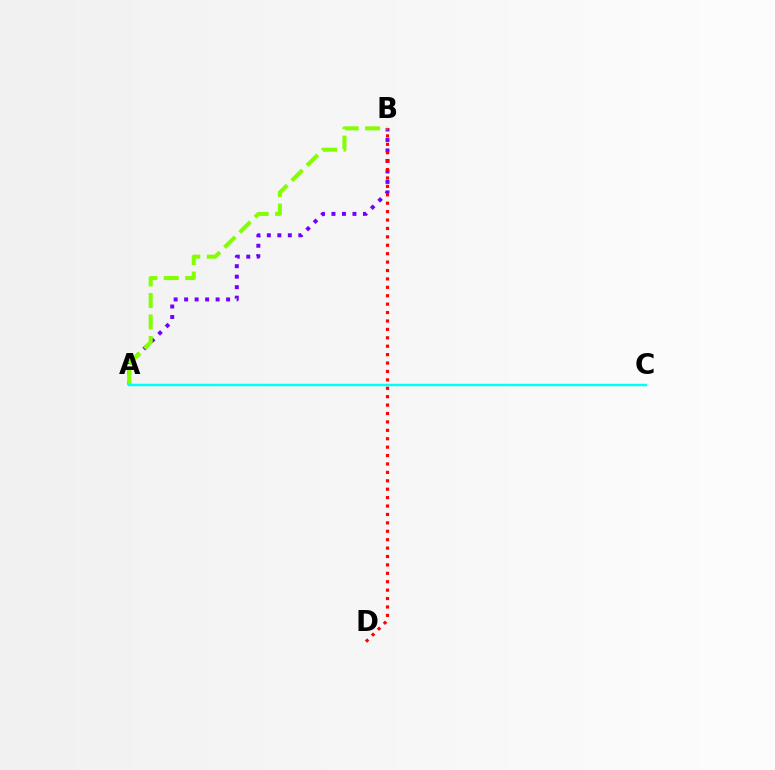{('A', 'B'): [{'color': '#7200ff', 'line_style': 'dotted', 'thickness': 2.85}, {'color': '#84ff00', 'line_style': 'dashed', 'thickness': 2.92}], ('B', 'D'): [{'color': '#ff0000', 'line_style': 'dotted', 'thickness': 2.29}], ('A', 'C'): [{'color': '#00fff6', 'line_style': 'solid', 'thickness': 1.77}]}